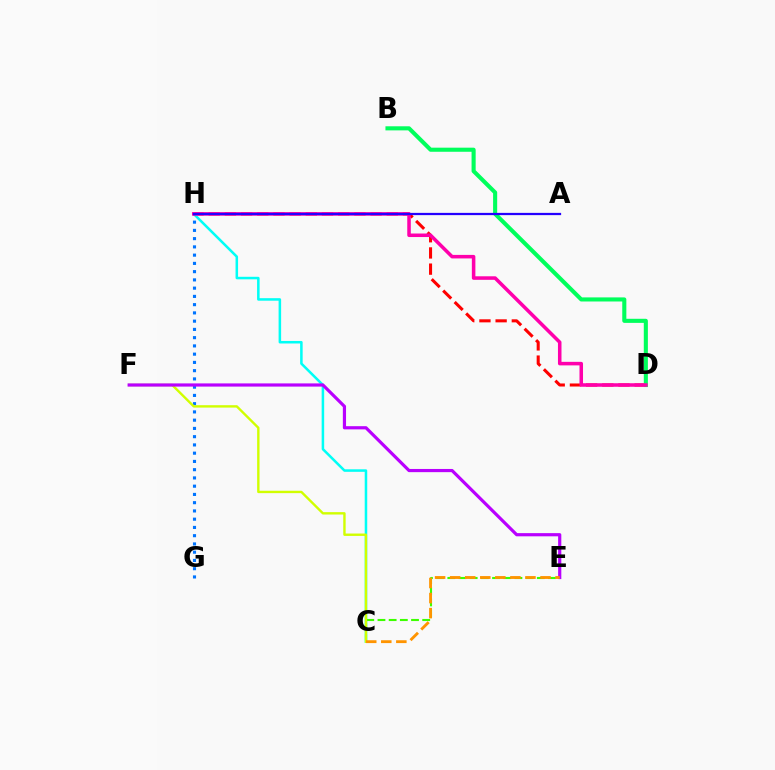{('D', 'H'): [{'color': '#ff0000', 'line_style': 'dashed', 'thickness': 2.2}, {'color': '#ff00ac', 'line_style': 'solid', 'thickness': 2.54}], ('C', 'H'): [{'color': '#00fff6', 'line_style': 'solid', 'thickness': 1.82}], ('C', 'E'): [{'color': '#3dff00', 'line_style': 'dashed', 'thickness': 1.52}, {'color': '#ff9400', 'line_style': 'dashed', 'thickness': 2.05}], ('G', 'H'): [{'color': '#0074ff', 'line_style': 'dotted', 'thickness': 2.24}], ('C', 'F'): [{'color': '#d1ff00', 'line_style': 'solid', 'thickness': 1.72}], ('E', 'F'): [{'color': '#b900ff', 'line_style': 'solid', 'thickness': 2.29}], ('B', 'D'): [{'color': '#00ff5c', 'line_style': 'solid', 'thickness': 2.95}], ('A', 'H'): [{'color': '#2500ff', 'line_style': 'solid', 'thickness': 1.62}]}